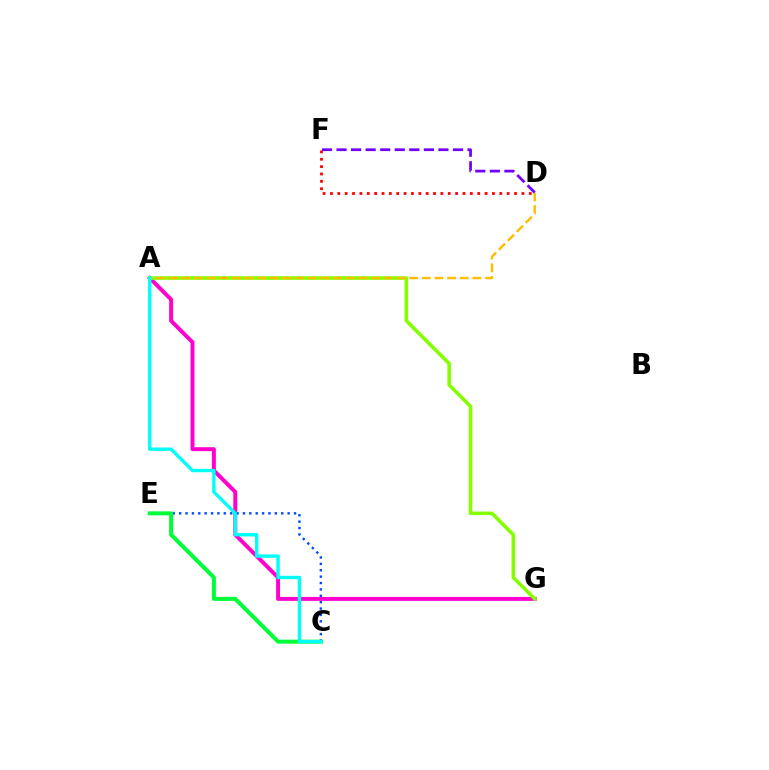{('A', 'G'): [{'color': '#ff00cf', 'line_style': 'solid', 'thickness': 2.84}, {'color': '#84ff00', 'line_style': 'solid', 'thickness': 2.57}], ('C', 'E'): [{'color': '#004bff', 'line_style': 'dotted', 'thickness': 1.73}, {'color': '#00ff39', 'line_style': 'solid', 'thickness': 2.89}], ('A', 'D'): [{'color': '#ffbd00', 'line_style': 'dashed', 'thickness': 1.72}], ('D', 'F'): [{'color': '#7200ff', 'line_style': 'dashed', 'thickness': 1.98}, {'color': '#ff0000', 'line_style': 'dotted', 'thickness': 2.0}], ('A', 'C'): [{'color': '#00fff6', 'line_style': 'solid', 'thickness': 2.42}]}